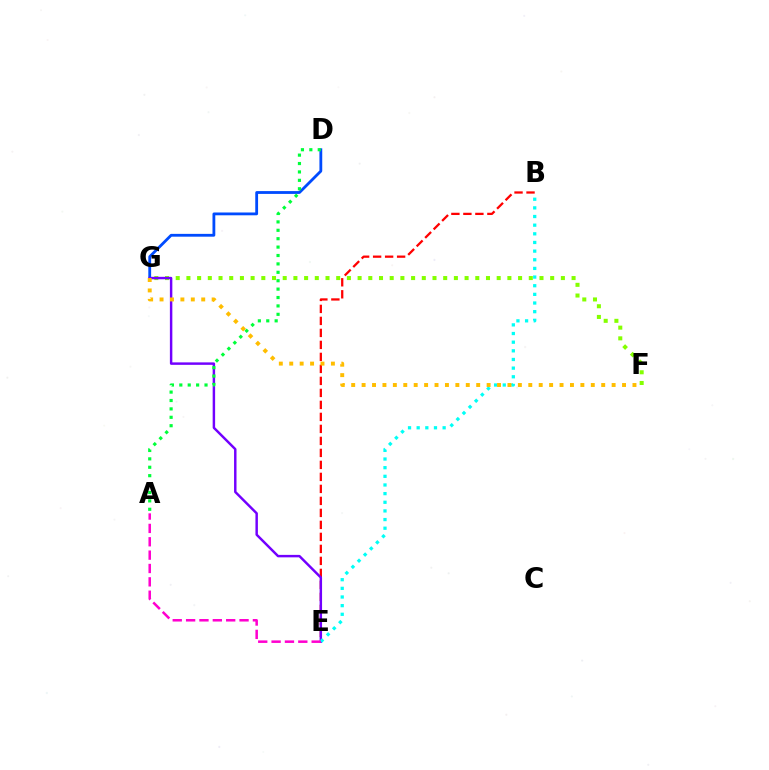{('D', 'G'): [{'color': '#004bff', 'line_style': 'solid', 'thickness': 2.02}], ('B', 'E'): [{'color': '#ff0000', 'line_style': 'dashed', 'thickness': 1.63}, {'color': '#00fff6', 'line_style': 'dotted', 'thickness': 2.35}], ('F', 'G'): [{'color': '#84ff00', 'line_style': 'dotted', 'thickness': 2.91}, {'color': '#ffbd00', 'line_style': 'dotted', 'thickness': 2.83}], ('E', 'G'): [{'color': '#7200ff', 'line_style': 'solid', 'thickness': 1.77}], ('A', 'E'): [{'color': '#ff00cf', 'line_style': 'dashed', 'thickness': 1.81}], ('A', 'D'): [{'color': '#00ff39', 'line_style': 'dotted', 'thickness': 2.28}]}